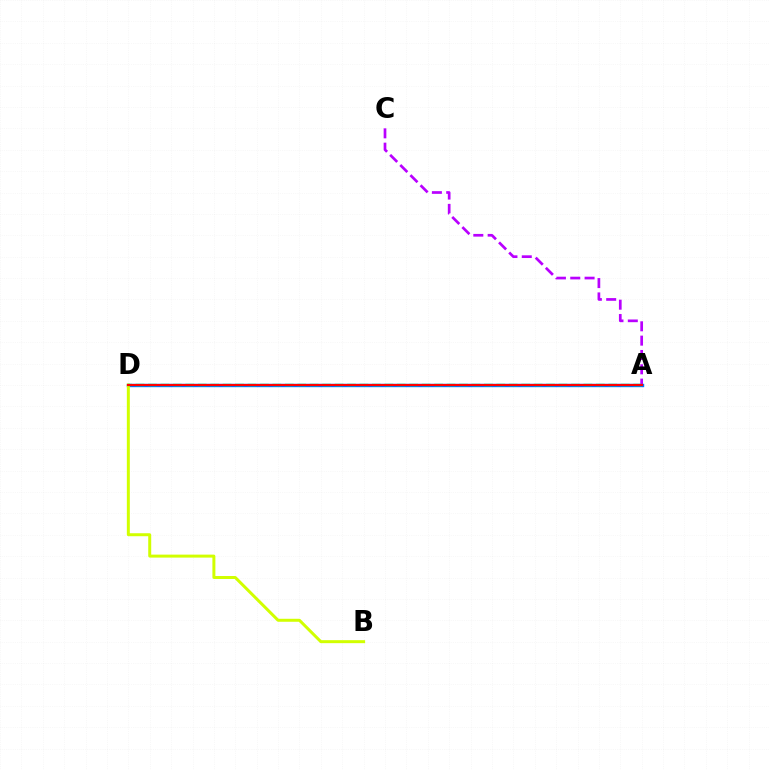{('A', 'D'): [{'color': '#0074ff', 'line_style': 'solid', 'thickness': 2.43}, {'color': '#00ff5c', 'line_style': 'dashed', 'thickness': 1.69}, {'color': '#ff0000', 'line_style': 'solid', 'thickness': 1.54}], ('B', 'D'): [{'color': '#d1ff00', 'line_style': 'solid', 'thickness': 2.15}], ('A', 'C'): [{'color': '#b900ff', 'line_style': 'dashed', 'thickness': 1.95}]}